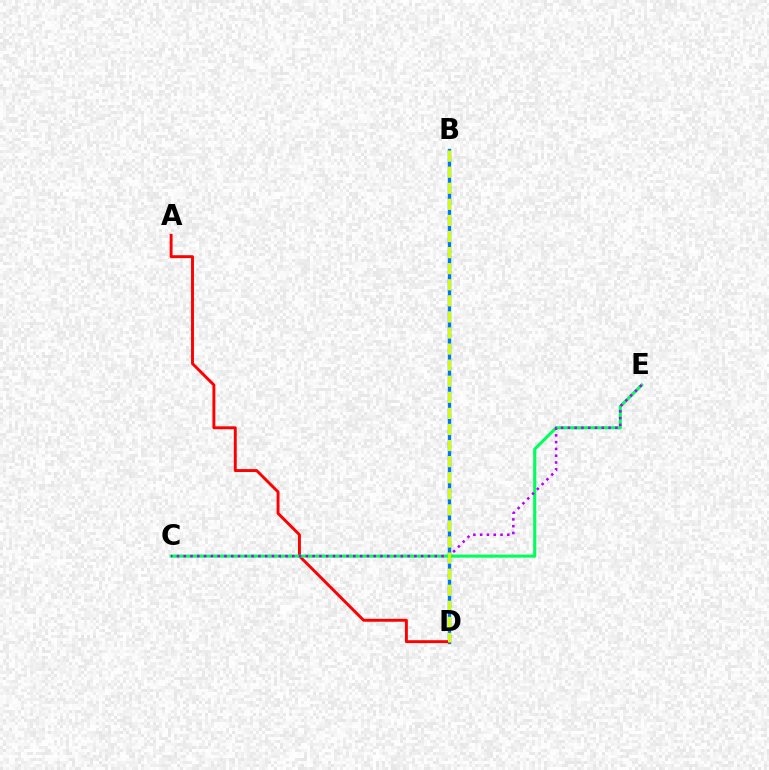{('B', 'D'): [{'color': '#0074ff', 'line_style': 'solid', 'thickness': 2.43}, {'color': '#d1ff00', 'line_style': 'dashed', 'thickness': 2.18}], ('A', 'D'): [{'color': '#ff0000', 'line_style': 'solid', 'thickness': 2.1}], ('C', 'E'): [{'color': '#00ff5c', 'line_style': 'solid', 'thickness': 2.23}, {'color': '#b900ff', 'line_style': 'dotted', 'thickness': 1.84}]}